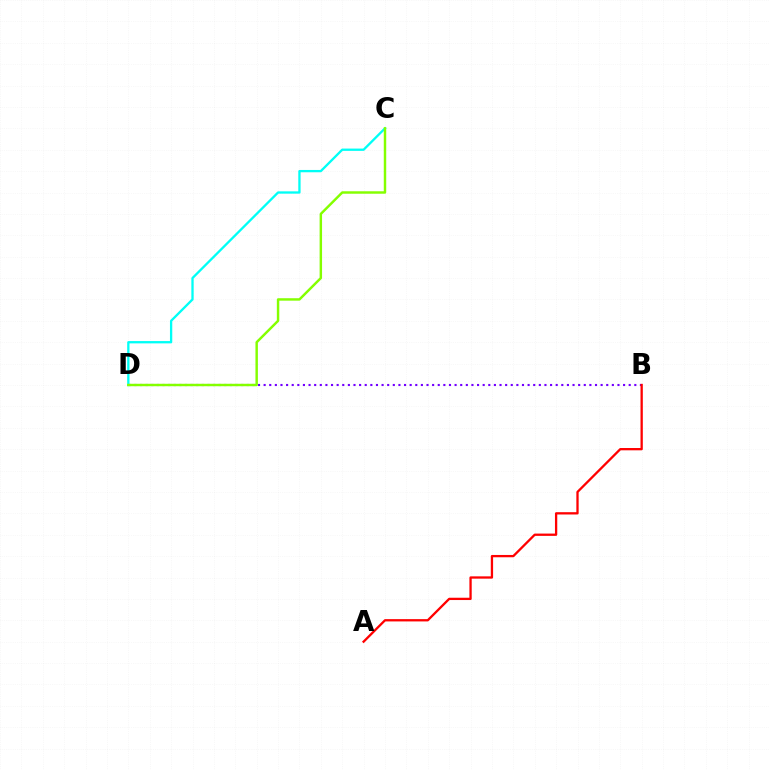{('B', 'D'): [{'color': '#7200ff', 'line_style': 'dotted', 'thickness': 1.53}], ('C', 'D'): [{'color': '#00fff6', 'line_style': 'solid', 'thickness': 1.66}, {'color': '#84ff00', 'line_style': 'solid', 'thickness': 1.76}], ('A', 'B'): [{'color': '#ff0000', 'line_style': 'solid', 'thickness': 1.65}]}